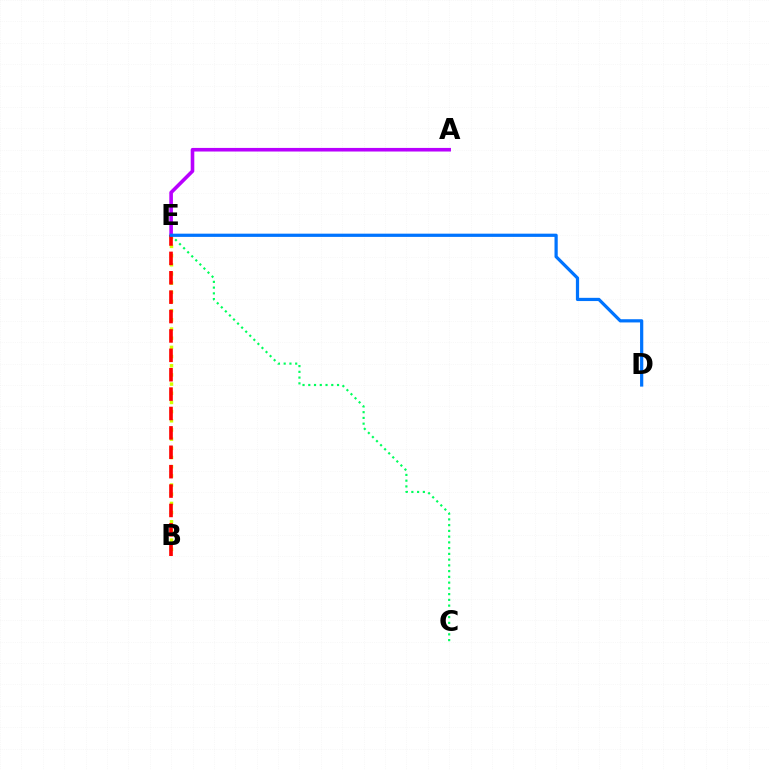{('C', 'E'): [{'color': '#00ff5c', 'line_style': 'dotted', 'thickness': 1.56}], ('A', 'E'): [{'color': '#b900ff', 'line_style': 'solid', 'thickness': 2.59}], ('B', 'E'): [{'color': '#d1ff00', 'line_style': 'dotted', 'thickness': 2.49}, {'color': '#ff0000', 'line_style': 'dashed', 'thickness': 2.63}], ('D', 'E'): [{'color': '#0074ff', 'line_style': 'solid', 'thickness': 2.32}]}